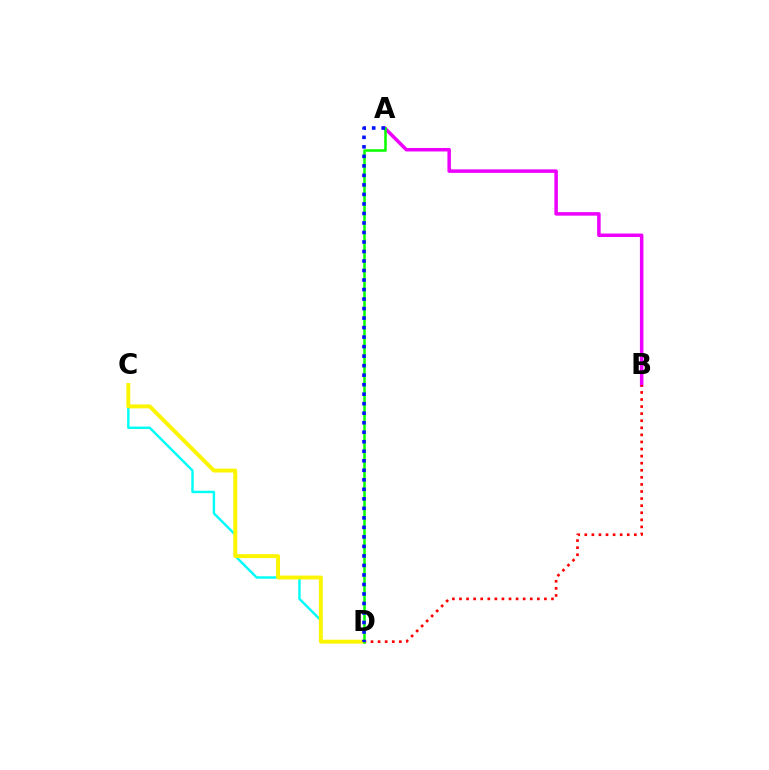{('A', 'B'): [{'color': '#ee00ff', 'line_style': 'solid', 'thickness': 2.53}], ('C', 'D'): [{'color': '#00fff6', 'line_style': 'solid', 'thickness': 1.75}, {'color': '#fcf500', 'line_style': 'solid', 'thickness': 2.81}], ('B', 'D'): [{'color': '#ff0000', 'line_style': 'dotted', 'thickness': 1.92}], ('A', 'D'): [{'color': '#08ff00', 'line_style': 'solid', 'thickness': 1.82}, {'color': '#0010ff', 'line_style': 'dotted', 'thickness': 2.58}]}